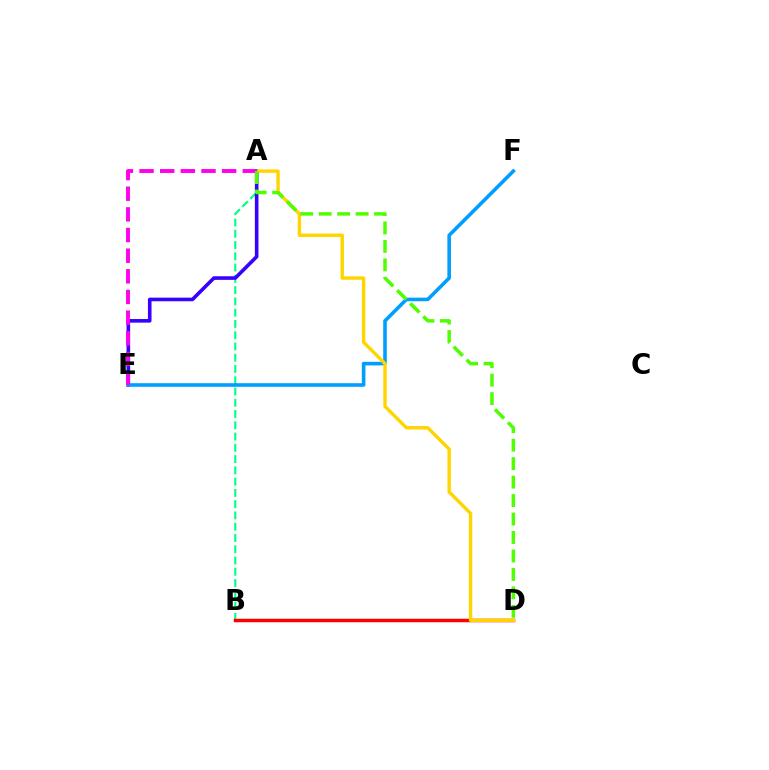{('A', 'B'): [{'color': '#00ff86', 'line_style': 'dashed', 'thickness': 1.53}], ('B', 'D'): [{'color': '#ff0000', 'line_style': 'solid', 'thickness': 2.5}], ('A', 'E'): [{'color': '#3700ff', 'line_style': 'solid', 'thickness': 2.6}, {'color': '#ff00ed', 'line_style': 'dashed', 'thickness': 2.8}], ('E', 'F'): [{'color': '#009eff', 'line_style': 'solid', 'thickness': 2.58}], ('A', 'D'): [{'color': '#ffd500', 'line_style': 'solid', 'thickness': 2.46}, {'color': '#4fff00', 'line_style': 'dashed', 'thickness': 2.51}]}